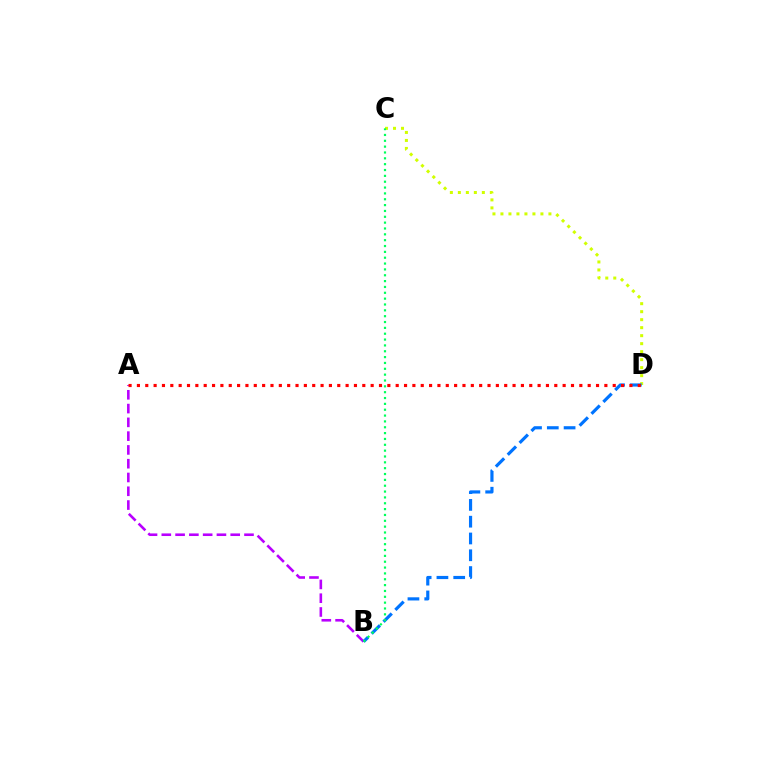{('C', 'D'): [{'color': '#d1ff00', 'line_style': 'dotted', 'thickness': 2.17}], ('A', 'B'): [{'color': '#b900ff', 'line_style': 'dashed', 'thickness': 1.87}], ('B', 'D'): [{'color': '#0074ff', 'line_style': 'dashed', 'thickness': 2.28}], ('B', 'C'): [{'color': '#00ff5c', 'line_style': 'dotted', 'thickness': 1.59}], ('A', 'D'): [{'color': '#ff0000', 'line_style': 'dotted', 'thickness': 2.27}]}